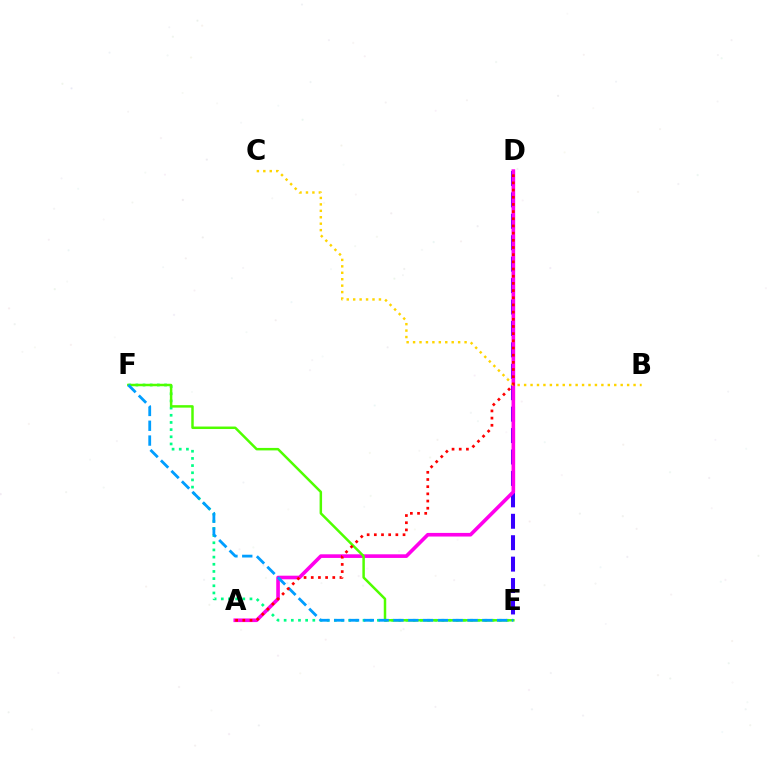{('E', 'F'): [{'color': '#00ff86', 'line_style': 'dotted', 'thickness': 1.95}, {'color': '#4fff00', 'line_style': 'solid', 'thickness': 1.79}, {'color': '#009eff', 'line_style': 'dashed', 'thickness': 2.01}], ('D', 'E'): [{'color': '#3700ff', 'line_style': 'dashed', 'thickness': 2.91}], ('A', 'D'): [{'color': '#ff00ed', 'line_style': 'solid', 'thickness': 2.61}, {'color': '#ff0000', 'line_style': 'dotted', 'thickness': 1.95}], ('B', 'C'): [{'color': '#ffd500', 'line_style': 'dotted', 'thickness': 1.75}]}